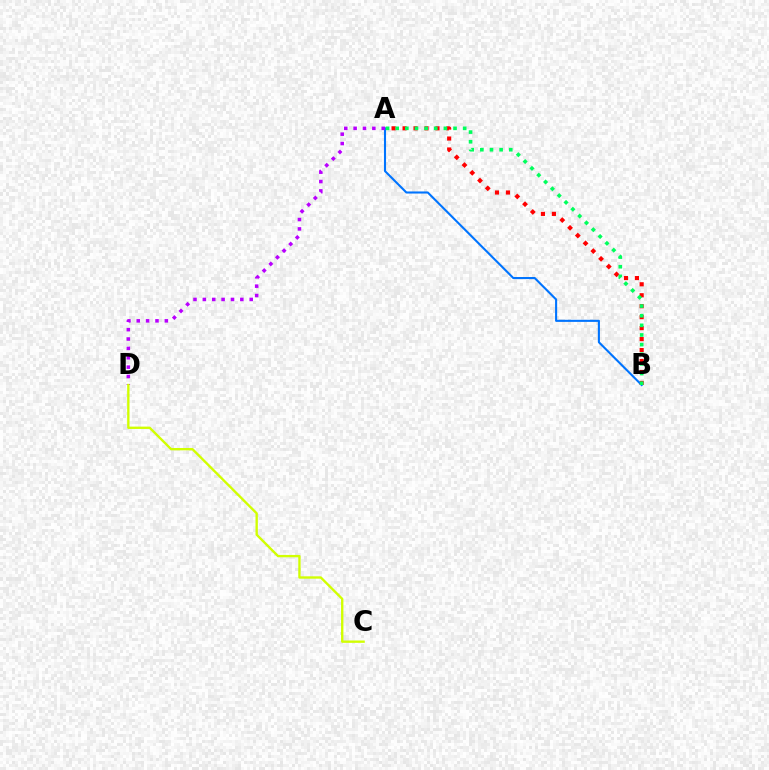{('A', 'B'): [{'color': '#ff0000', 'line_style': 'dotted', 'thickness': 2.98}, {'color': '#0074ff', 'line_style': 'solid', 'thickness': 1.51}, {'color': '#00ff5c', 'line_style': 'dotted', 'thickness': 2.62}], ('A', 'D'): [{'color': '#b900ff', 'line_style': 'dotted', 'thickness': 2.55}], ('C', 'D'): [{'color': '#d1ff00', 'line_style': 'solid', 'thickness': 1.69}]}